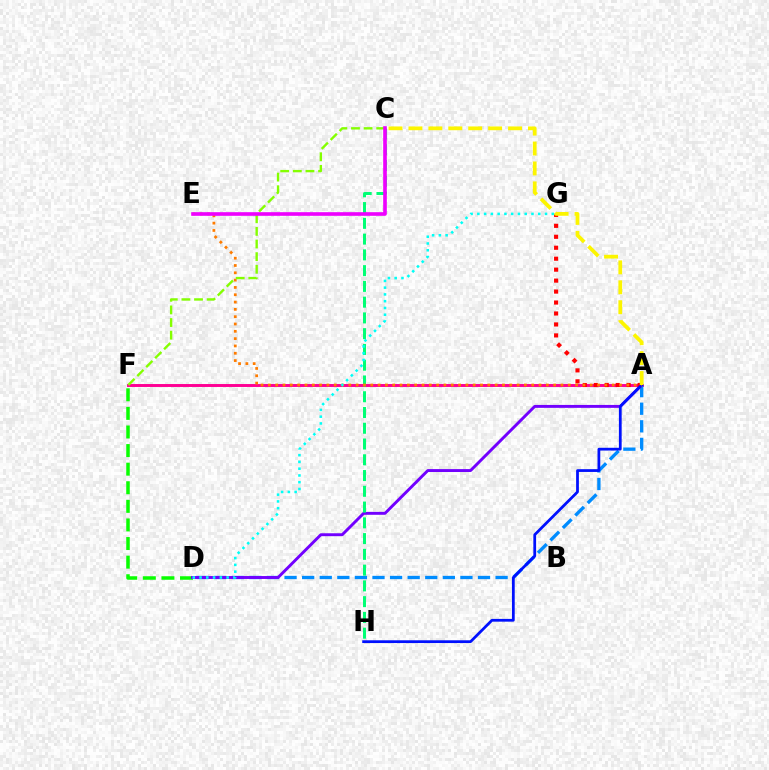{('A', 'F'): [{'color': '#ff0094', 'line_style': 'solid', 'thickness': 2.11}], ('A', 'D'): [{'color': '#008cff', 'line_style': 'dashed', 'thickness': 2.39}, {'color': '#7200ff', 'line_style': 'solid', 'thickness': 2.1}], ('D', 'F'): [{'color': '#08ff00', 'line_style': 'dashed', 'thickness': 2.53}], ('C', 'H'): [{'color': '#00ff74', 'line_style': 'dashed', 'thickness': 2.14}], ('A', 'G'): [{'color': '#ff0000', 'line_style': 'dotted', 'thickness': 2.98}], ('A', 'H'): [{'color': '#0010ff', 'line_style': 'solid', 'thickness': 1.99}], ('A', 'E'): [{'color': '#ff7c00', 'line_style': 'dotted', 'thickness': 1.99}], ('C', 'F'): [{'color': '#84ff00', 'line_style': 'dashed', 'thickness': 1.72}], ('C', 'E'): [{'color': '#ee00ff', 'line_style': 'solid', 'thickness': 2.61}], ('A', 'C'): [{'color': '#fcf500', 'line_style': 'dashed', 'thickness': 2.71}], ('D', 'G'): [{'color': '#00fff6', 'line_style': 'dotted', 'thickness': 1.84}]}